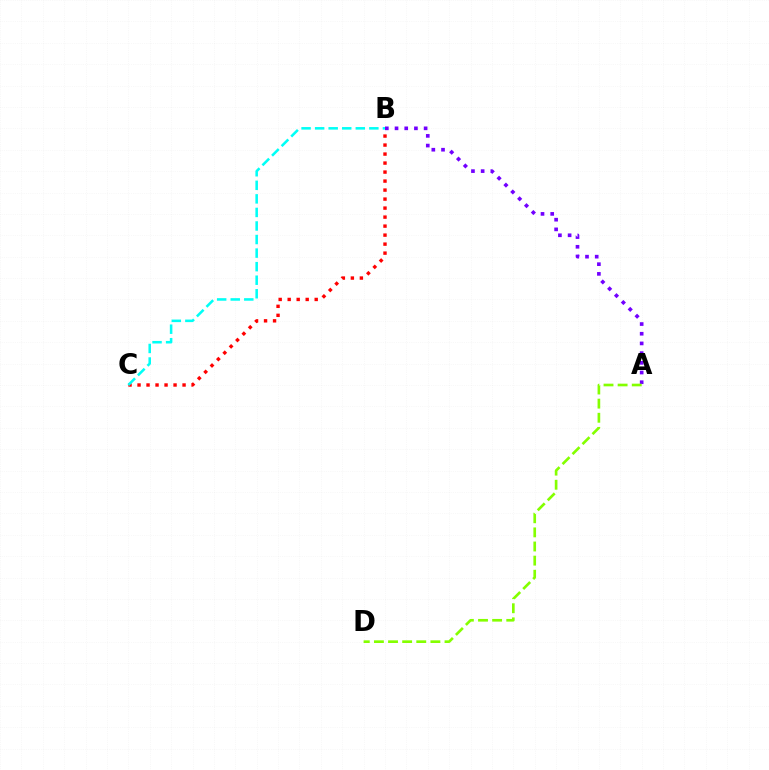{('B', 'C'): [{'color': '#ff0000', 'line_style': 'dotted', 'thickness': 2.45}, {'color': '#00fff6', 'line_style': 'dashed', 'thickness': 1.84}], ('A', 'B'): [{'color': '#7200ff', 'line_style': 'dotted', 'thickness': 2.63}], ('A', 'D'): [{'color': '#84ff00', 'line_style': 'dashed', 'thickness': 1.92}]}